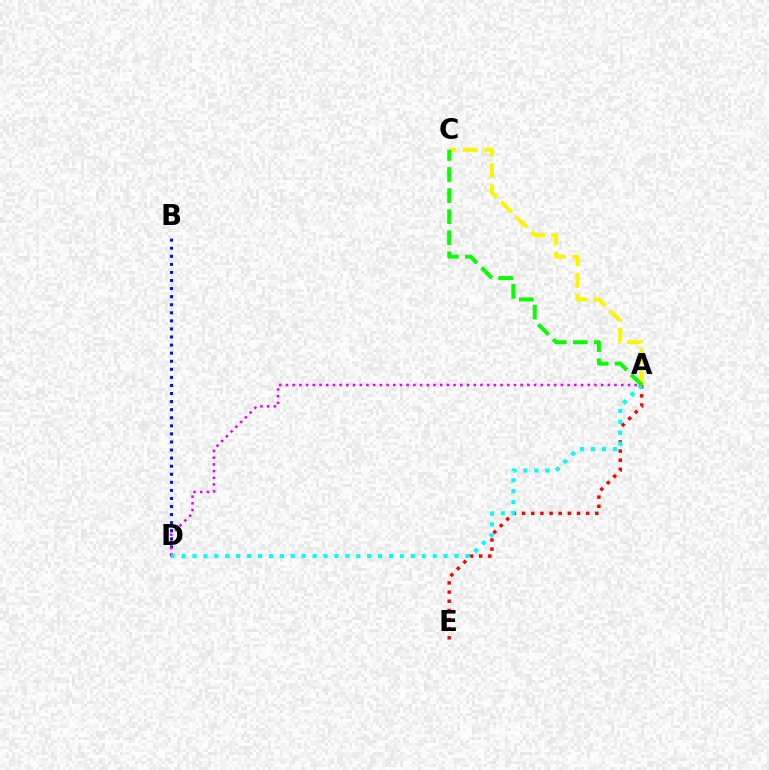{('B', 'D'): [{'color': '#0010ff', 'line_style': 'dotted', 'thickness': 2.19}], ('A', 'E'): [{'color': '#ff0000', 'line_style': 'dotted', 'thickness': 2.49}], ('A', 'D'): [{'color': '#ee00ff', 'line_style': 'dotted', 'thickness': 1.82}, {'color': '#00fff6', 'line_style': 'dotted', 'thickness': 2.97}], ('A', 'C'): [{'color': '#fcf500', 'line_style': 'dashed', 'thickness': 2.89}, {'color': '#08ff00', 'line_style': 'dashed', 'thickness': 2.86}]}